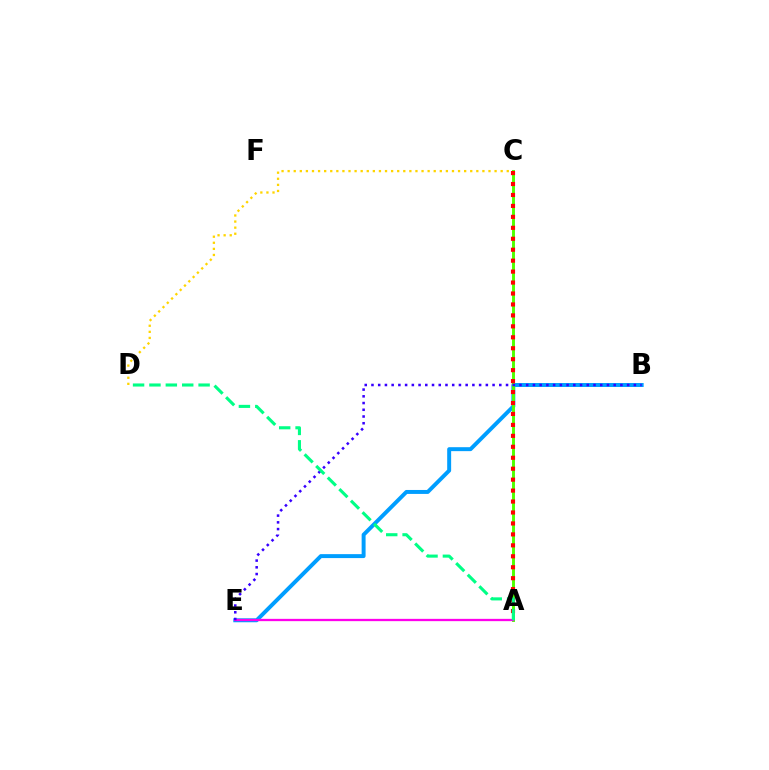{('B', 'E'): [{'color': '#009eff', 'line_style': 'solid', 'thickness': 2.84}, {'color': '#3700ff', 'line_style': 'dotted', 'thickness': 1.83}], ('C', 'D'): [{'color': '#ffd500', 'line_style': 'dotted', 'thickness': 1.65}], ('A', 'C'): [{'color': '#4fff00', 'line_style': 'solid', 'thickness': 2.1}, {'color': '#ff0000', 'line_style': 'dotted', 'thickness': 2.97}], ('A', 'E'): [{'color': '#ff00ed', 'line_style': 'solid', 'thickness': 1.65}], ('A', 'D'): [{'color': '#00ff86', 'line_style': 'dashed', 'thickness': 2.23}]}